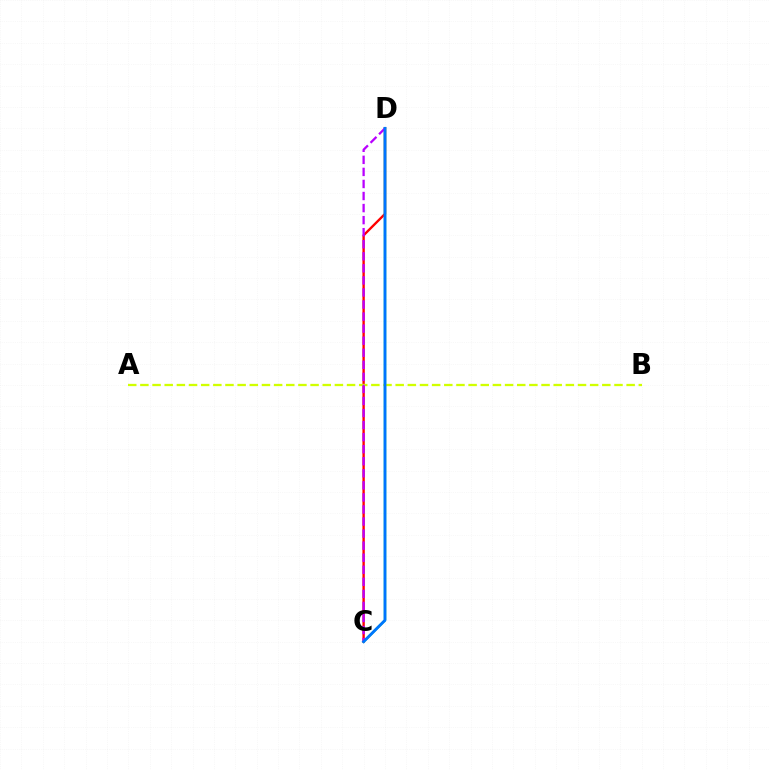{('C', 'D'): [{'color': '#ff0000', 'line_style': 'solid', 'thickness': 1.7}, {'color': '#00ff5c', 'line_style': 'solid', 'thickness': 1.69}, {'color': '#b900ff', 'line_style': 'dashed', 'thickness': 1.64}, {'color': '#0074ff', 'line_style': 'solid', 'thickness': 2.02}], ('A', 'B'): [{'color': '#d1ff00', 'line_style': 'dashed', 'thickness': 1.65}]}